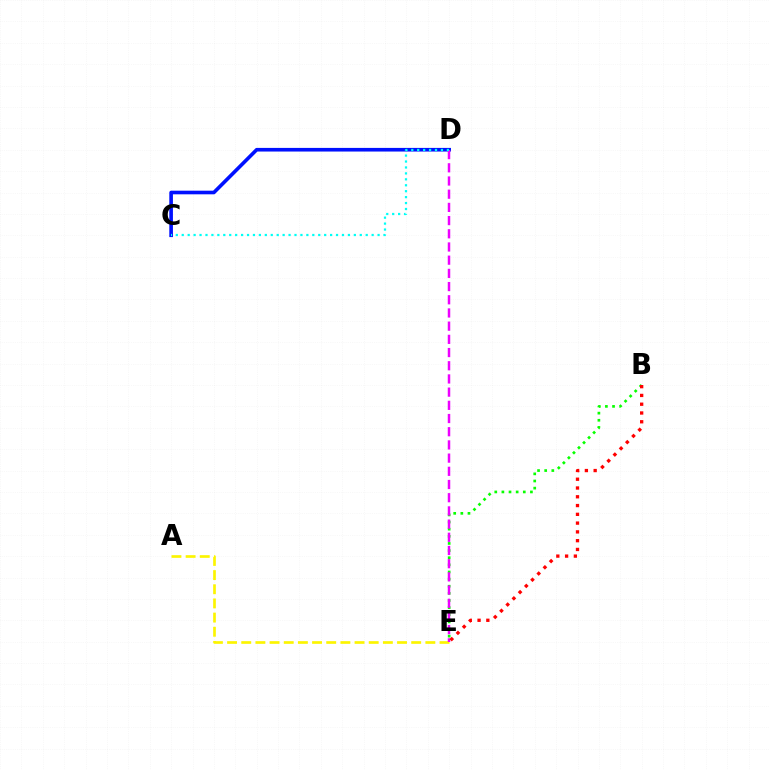{('A', 'E'): [{'color': '#fcf500', 'line_style': 'dashed', 'thickness': 1.92}], ('C', 'D'): [{'color': '#0010ff', 'line_style': 'solid', 'thickness': 2.61}, {'color': '#00fff6', 'line_style': 'dotted', 'thickness': 1.61}], ('B', 'E'): [{'color': '#08ff00', 'line_style': 'dotted', 'thickness': 1.94}, {'color': '#ff0000', 'line_style': 'dotted', 'thickness': 2.39}], ('D', 'E'): [{'color': '#ee00ff', 'line_style': 'dashed', 'thickness': 1.79}]}